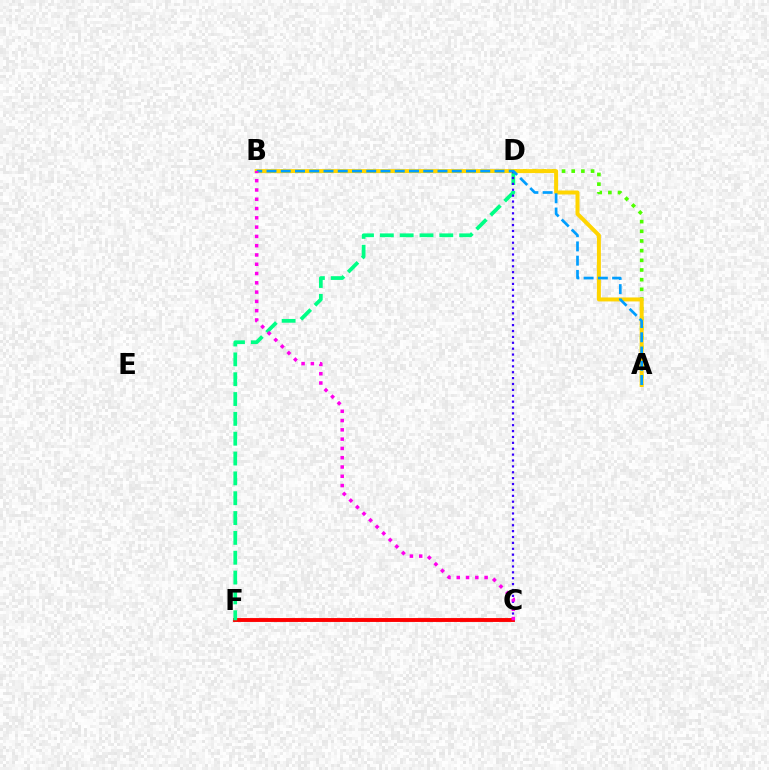{('A', 'D'): [{'color': '#4fff00', 'line_style': 'dotted', 'thickness': 2.63}], ('C', 'F'): [{'color': '#ff0000', 'line_style': 'solid', 'thickness': 2.8}], ('D', 'F'): [{'color': '#00ff86', 'line_style': 'dashed', 'thickness': 2.69}], ('A', 'B'): [{'color': '#ffd500', 'line_style': 'solid', 'thickness': 2.87}, {'color': '#009eff', 'line_style': 'dashed', 'thickness': 1.94}], ('C', 'D'): [{'color': '#3700ff', 'line_style': 'dotted', 'thickness': 1.6}], ('B', 'C'): [{'color': '#ff00ed', 'line_style': 'dotted', 'thickness': 2.52}]}